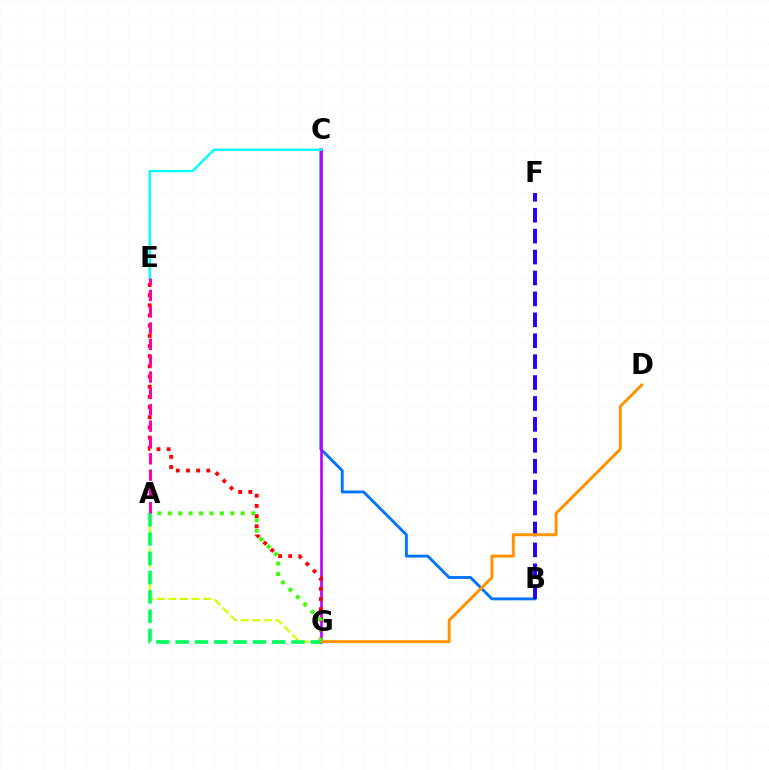{('A', 'G'): [{'color': '#d1ff00', 'line_style': 'dashed', 'thickness': 1.57}, {'color': '#3dff00', 'line_style': 'dotted', 'thickness': 2.83}, {'color': '#00ff5c', 'line_style': 'dashed', 'thickness': 2.62}], ('B', 'C'): [{'color': '#0074ff', 'line_style': 'solid', 'thickness': 2.08}], ('C', 'G'): [{'color': '#b900ff', 'line_style': 'solid', 'thickness': 1.91}], ('E', 'G'): [{'color': '#ff0000', 'line_style': 'dotted', 'thickness': 2.76}], ('B', 'F'): [{'color': '#2500ff', 'line_style': 'dashed', 'thickness': 2.84}], ('D', 'G'): [{'color': '#ff9400', 'line_style': 'solid', 'thickness': 2.15}], ('C', 'E'): [{'color': '#00fff6', 'line_style': 'solid', 'thickness': 1.73}], ('A', 'E'): [{'color': '#ff00ac', 'line_style': 'dashed', 'thickness': 2.22}]}